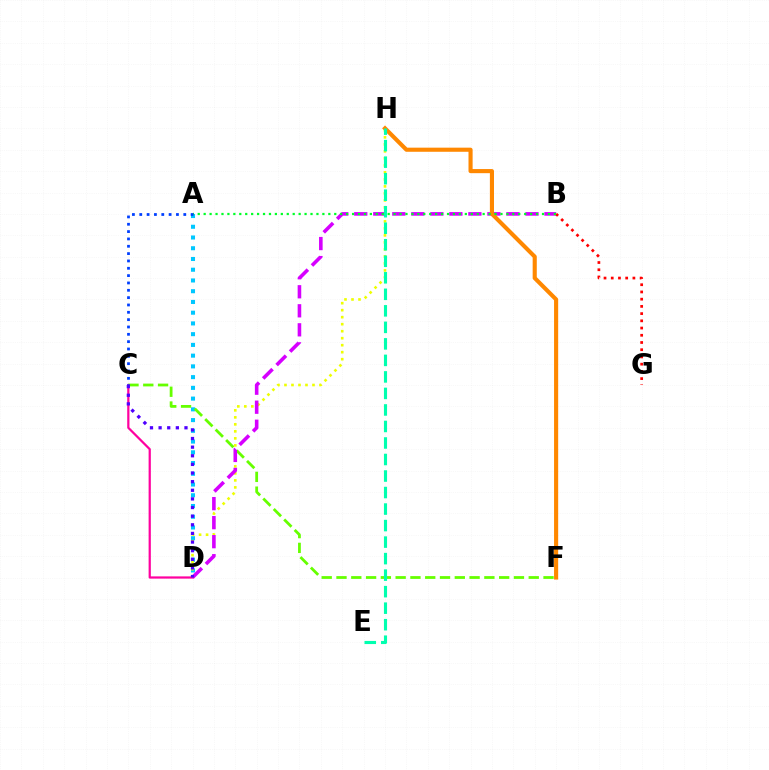{('A', 'D'): [{'color': '#00c7ff', 'line_style': 'dotted', 'thickness': 2.92}], ('C', 'F'): [{'color': '#66ff00', 'line_style': 'dashed', 'thickness': 2.01}], ('D', 'H'): [{'color': '#eeff00', 'line_style': 'dotted', 'thickness': 1.9}], ('B', 'D'): [{'color': '#d600ff', 'line_style': 'dashed', 'thickness': 2.58}], ('F', 'H'): [{'color': '#ff8800', 'line_style': 'solid', 'thickness': 2.96}], ('C', 'D'): [{'color': '#ff00a0', 'line_style': 'solid', 'thickness': 1.6}, {'color': '#4f00ff', 'line_style': 'dotted', 'thickness': 2.34}], ('B', 'G'): [{'color': '#ff0000', 'line_style': 'dotted', 'thickness': 1.96}], ('A', 'B'): [{'color': '#00ff27', 'line_style': 'dotted', 'thickness': 1.61}], ('A', 'C'): [{'color': '#003fff', 'line_style': 'dotted', 'thickness': 1.99}], ('E', 'H'): [{'color': '#00ffaf', 'line_style': 'dashed', 'thickness': 2.24}]}